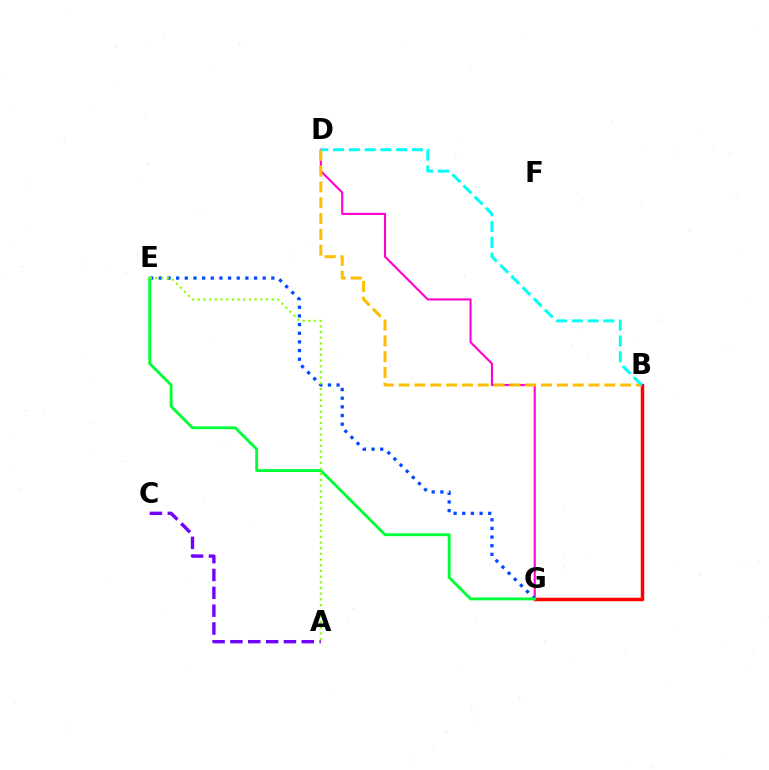{('A', 'C'): [{'color': '#7200ff', 'line_style': 'dashed', 'thickness': 2.42}], ('D', 'G'): [{'color': '#ff00cf', 'line_style': 'solid', 'thickness': 1.51}], ('E', 'G'): [{'color': '#004bff', 'line_style': 'dotted', 'thickness': 2.35}, {'color': '#00ff39', 'line_style': 'solid', 'thickness': 2.07}], ('B', 'G'): [{'color': '#ff0000', 'line_style': 'solid', 'thickness': 2.51}], ('B', 'D'): [{'color': '#ffbd00', 'line_style': 'dashed', 'thickness': 2.15}, {'color': '#00fff6', 'line_style': 'dashed', 'thickness': 2.14}], ('A', 'E'): [{'color': '#84ff00', 'line_style': 'dotted', 'thickness': 1.55}]}